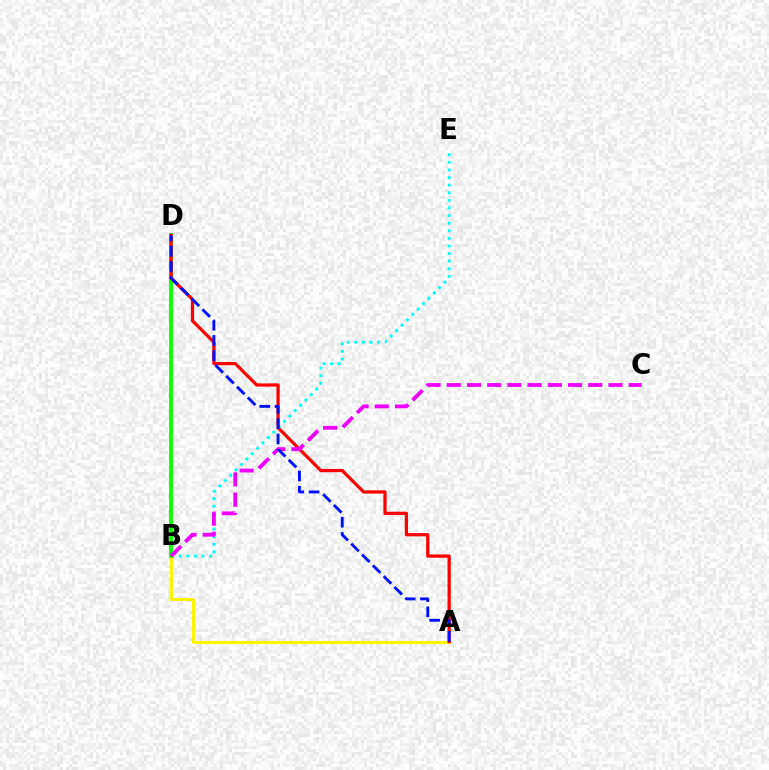{('B', 'E'): [{'color': '#00fff6', 'line_style': 'dotted', 'thickness': 2.07}], ('A', 'B'): [{'color': '#fcf500', 'line_style': 'solid', 'thickness': 2.1}], ('B', 'D'): [{'color': '#08ff00', 'line_style': 'solid', 'thickness': 2.73}], ('A', 'D'): [{'color': '#ff0000', 'line_style': 'solid', 'thickness': 2.33}, {'color': '#0010ff', 'line_style': 'dashed', 'thickness': 2.08}], ('B', 'C'): [{'color': '#ee00ff', 'line_style': 'dashed', 'thickness': 2.75}]}